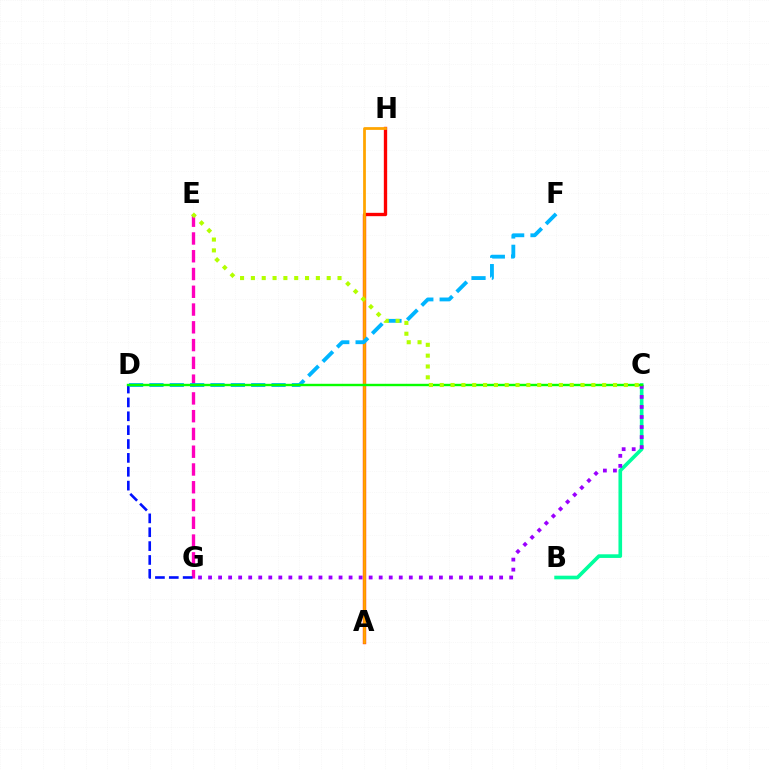{('A', 'H'): [{'color': '#ff0000', 'line_style': 'solid', 'thickness': 2.4}, {'color': '#ffa500', 'line_style': 'solid', 'thickness': 1.99}], ('E', 'G'): [{'color': '#ff00bd', 'line_style': 'dashed', 'thickness': 2.41}], ('B', 'C'): [{'color': '#00ff9d', 'line_style': 'solid', 'thickness': 2.62}], ('C', 'G'): [{'color': '#9b00ff', 'line_style': 'dotted', 'thickness': 2.73}], ('D', 'G'): [{'color': '#0010ff', 'line_style': 'dashed', 'thickness': 1.88}], ('D', 'F'): [{'color': '#00b5ff', 'line_style': 'dashed', 'thickness': 2.77}], ('C', 'D'): [{'color': '#08ff00', 'line_style': 'solid', 'thickness': 1.73}], ('C', 'E'): [{'color': '#b3ff00', 'line_style': 'dotted', 'thickness': 2.94}]}